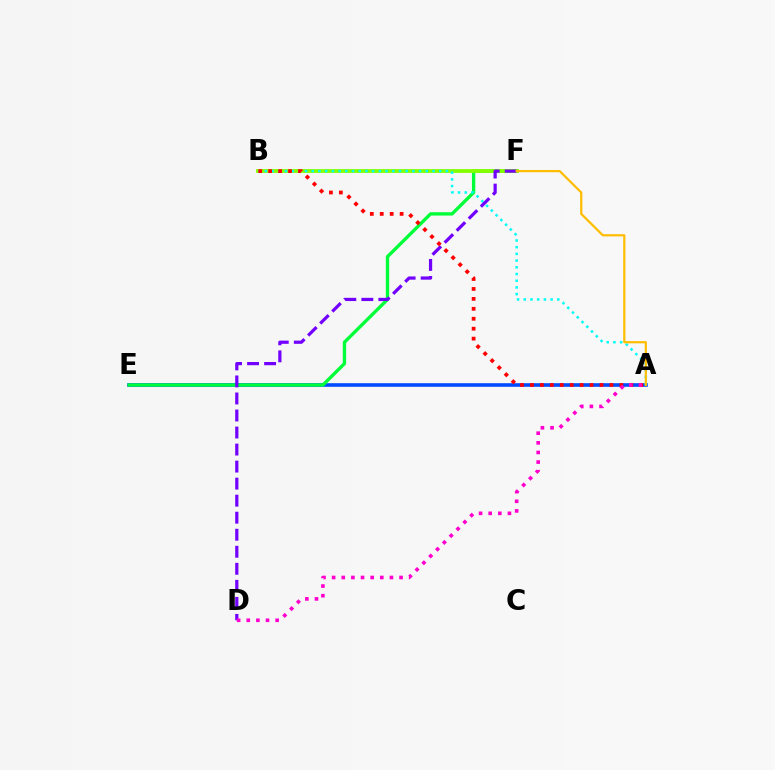{('A', 'E'): [{'color': '#004bff', 'line_style': 'solid', 'thickness': 2.6}], ('E', 'F'): [{'color': '#00ff39', 'line_style': 'solid', 'thickness': 2.41}], ('B', 'F'): [{'color': '#84ff00', 'line_style': 'solid', 'thickness': 2.75}], ('A', 'B'): [{'color': '#00fff6', 'line_style': 'dotted', 'thickness': 1.82}, {'color': '#ff0000', 'line_style': 'dotted', 'thickness': 2.7}], ('D', 'F'): [{'color': '#7200ff', 'line_style': 'dashed', 'thickness': 2.31}], ('A', 'F'): [{'color': '#ffbd00', 'line_style': 'solid', 'thickness': 1.6}], ('A', 'D'): [{'color': '#ff00cf', 'line_style': 'dotted', 'thickness': 2.62}]}